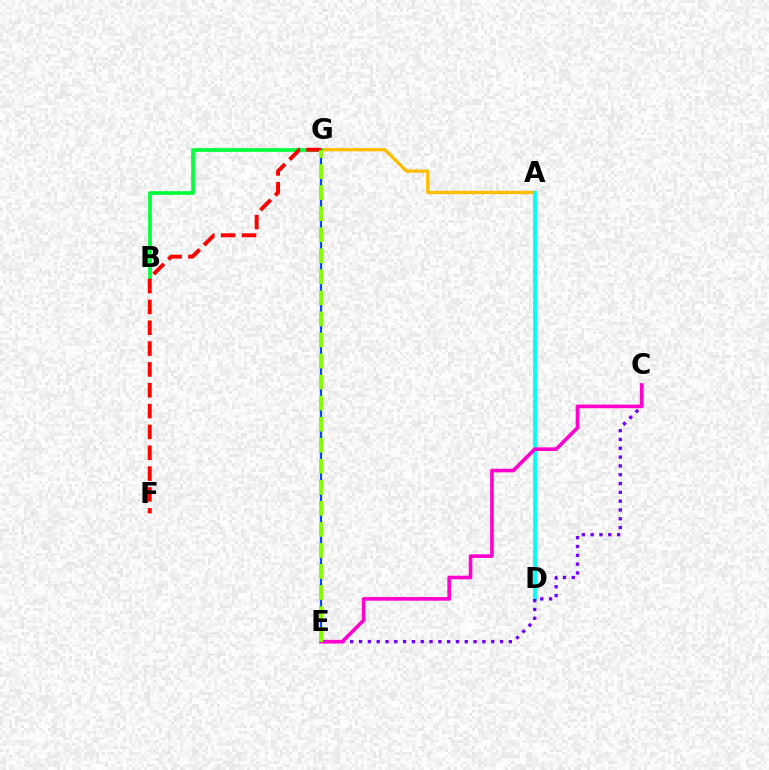{('A', 'G'): [{'color': '#ffbd00', 'line_style': 'solid', 'thickness': 2.37}], ('B', 'G'): [{'color': '#00ff39', 'line_style': 'solid', 'thickness': 2.66}], ('A', 'D'): [{'color': '#00fff6', 'line_style': 'solid', 'thickness': 2.72}], ('E', 'G'): [{'color': '#004bff', 'line_style': 'solid', 'thickness': 1.63}, {'color': '#84ff00', 'line_style': 'dashed', 'thickness': 2.86}], ('C', 'E'): [{'color': '#7200ff', 'line_style': 'dotted', 'thickness': 2.39}, {'color': '#ff00cf', 'line_style': 'solid', 'thickness': 2.61}], ('F', 'G'): [{'color': '#ff0000', 'line_style': 'dashed', 'thickness': 2.83}]}